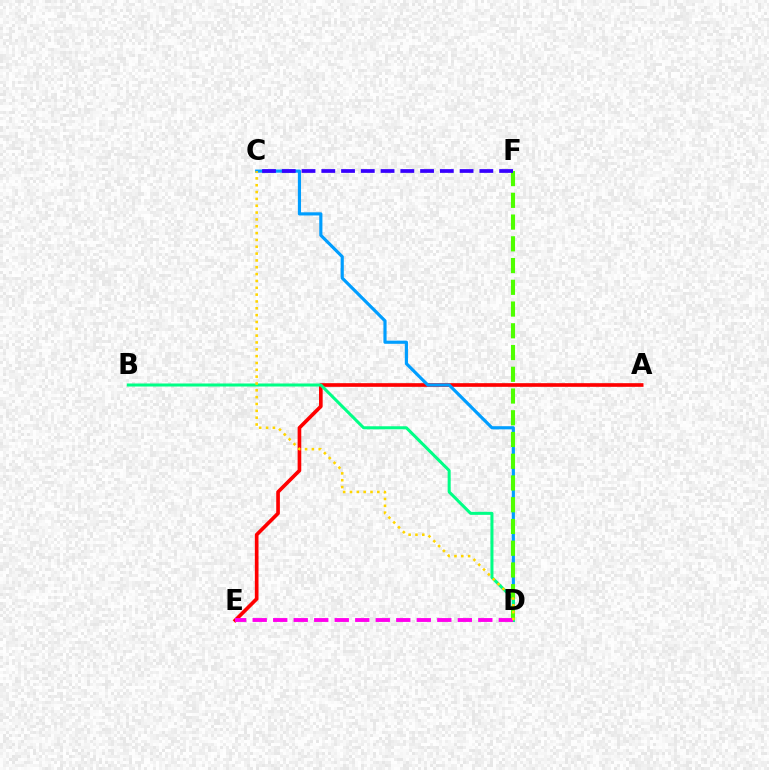{('A', 'E'): [{'color': '#ff0000', 'line_style': 'solid', 'thickness': 2.63}], ('C', 'D'): [{'color': '#009eff', 'line_style': 'solid', 'thickness': 2.28}, {'color': '#ffd500', 'line_style': 'dotted', 'thickness': 1.86}], ('B', 'D'): [{'color': '#00ff86', 'line_style': 'solid', 'thickness': 2.18}], ('D', 'F'): [{'color': '#4fff00', 'line_style': 'dashed', 'thickness': 2.95}], ('D', 'E'): [{'color': '#ff00ed', 'line_style': 'dashed', 'thickness': 2.79}], ('C', 'F'): [{'color': '#3700ff', 'line_style': 'dashed', 'thickness': 2.68}]}